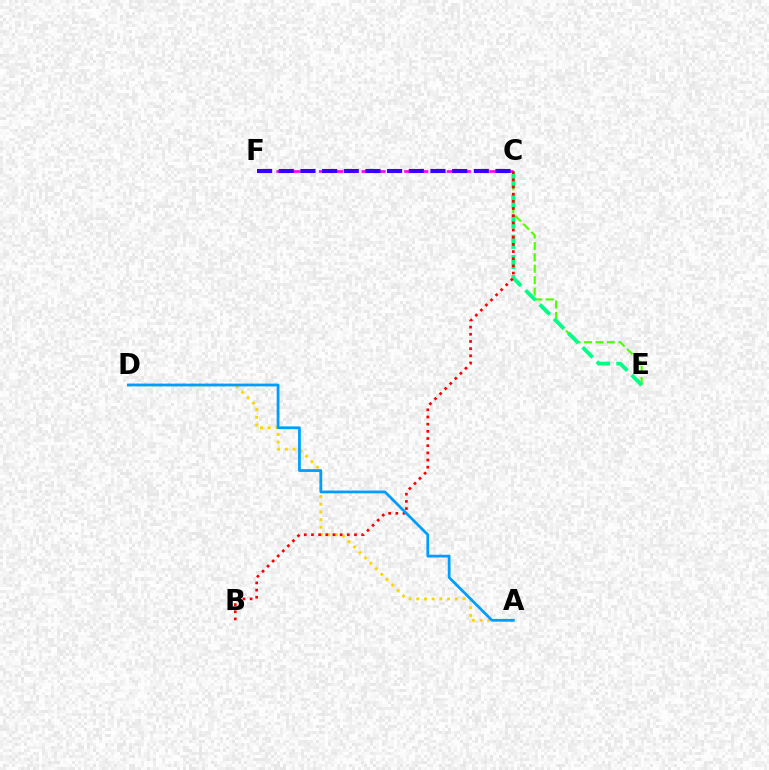{('C', 'E'): [{'color': '#4fff00', 'line_style': 'dashed', 'thickness': 1.55}, {'color': '#00ff86', 'line_style': 'dashed', 'thickness': 2.74}], ('A', 'D'): [{'color': '#ffd500', 'line_style': 'dotted', 'thickness': 2.09}, {'color': '#009eff', 'line_style': 'solid', 'thickness': 1.99}], ('C', 'F'): [{'color': '#ff00ed', 'line_style': 'dashed', 'thickness': 1.93}, {'color': '#3700ff', 'line_style': 'dashed', 'thickness': 2.94}], ('B', 'C'): [{'color': '#ff0000', 'line_style': 'dotted', 'thickness': 1.95}]}